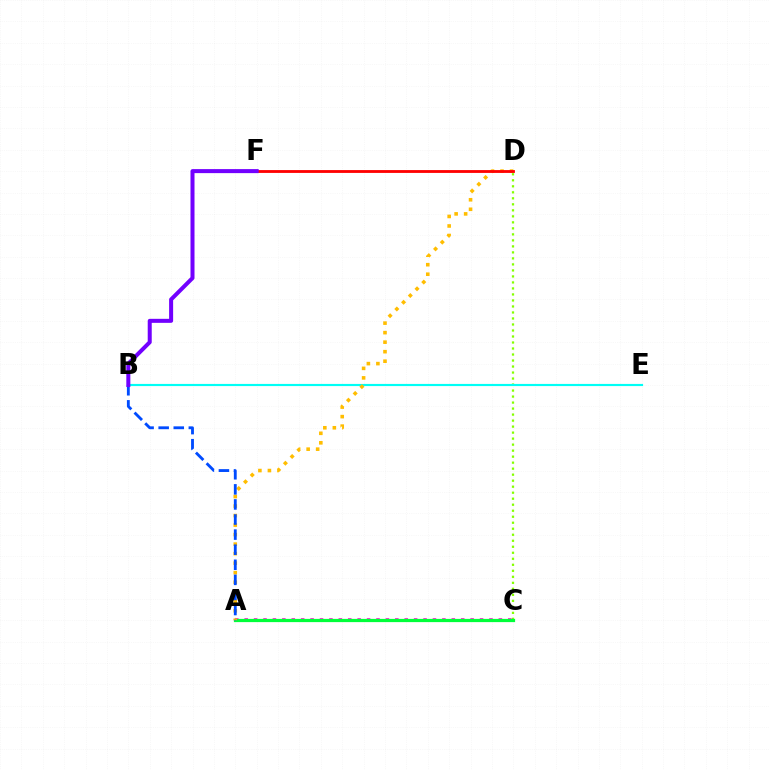{('A', 'C'): [{'color': '#ff00cf', 'line_style': 'dotted', 'thickness': 2.56}, {'color': '#00ff39', 'line_style': 'solid', 'thickness': 2.32}], ('C', 'D'): [{'color': '#84ff00', 'line_style': 'dotted', 'thickness': 1.63}], ('B', 'E'): [{'color': '#00fff6', 'line_style': 'solid', 'thickness': 1.55}], ('A', 'D'): [{'color': '#ffbd00', 'line_style': 'dotted', 'thickness': 2.59}], ('D', 'F'): [{'color': '#ff0000', 'line_style': 'solid', 'thickness': 2.04}], ('A', 'B'): [{'color': '#004bff', 'line_style': 'dashed', 'thickness': 2.05}], ('B', 'F'): [{'color': '#7200ff', 'line_style': 'solid', 'thickness': 2.89}]}